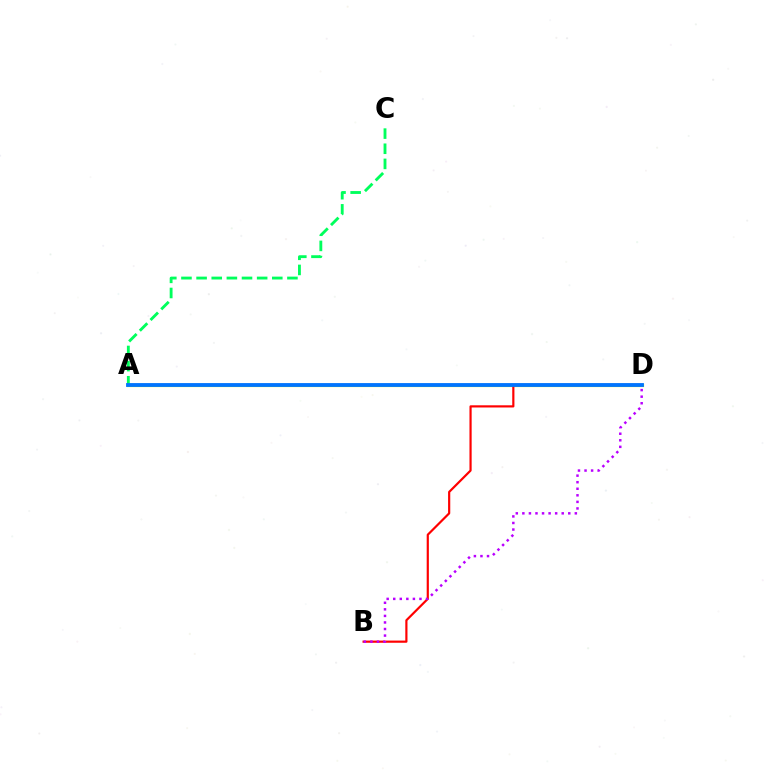{('A', 'D'): [{'color': '#d1ff00', 'line_style': 'solid', 'thickness': 2.31}, {'color': '#0074ff', 'line_style': 'solid', 'thickness': 2.76}], ('B', 'D'): [{'color': '#ff0000', 'line_style': 'solid', 'thickness': 1.57}, {'color': '#b900ff', 'line_style': 'dotted', 'thickness': 1.78}], ('A', 'C'): [{'color': '#00ff5c', 'line_style': 'dashed', 'thickness': 2.06}]}